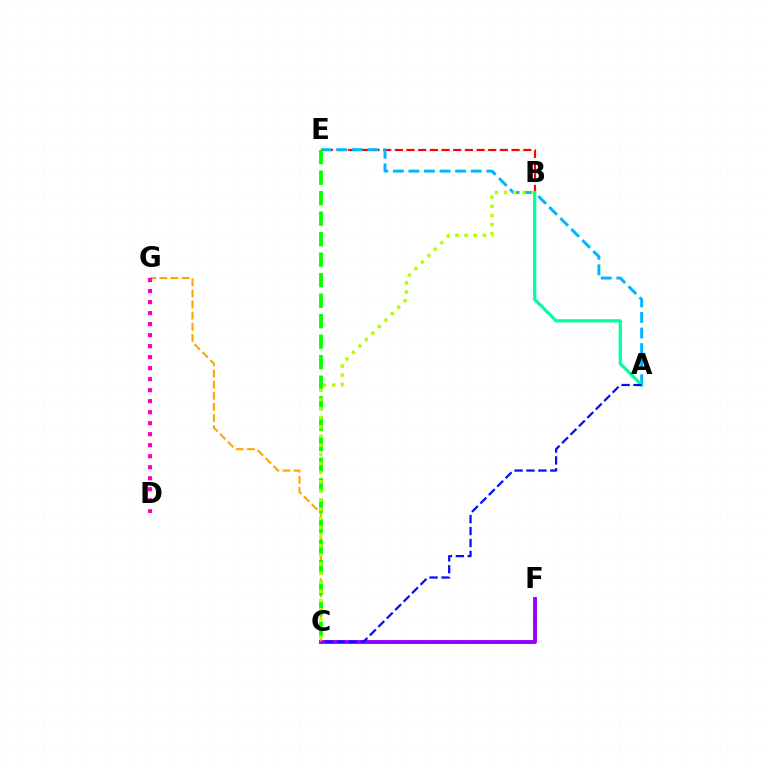{('B', 'E'): [{'color': '#ff0000', 'line_style': 'dashed', 'thickness': 1.59}], ('C', 'F'): [{'color': '#9b00ff', 'line_style': 'solid', 'thickness': 2.81}], ('A', 'E'): [{'color': '#00b5ff', 'line_style': 'dashed', 'thickness': 2.12}], ('C', 'G'): [{'color': '#ffa500', 'line_style': 'dashed', 'thickness': 1.51}], ('C', 'E'): [{'color': '#08ff00', 'line_style': 'dashed', 'thickness': 2.79}], ('B', 'C'): [{'color': '#b3ff00', 'line_style': 'dotted', 'thickness': 2.48}], ('A', 'B'): [{'color': '#00ff9d', 'line_style': 'solid', 'thickness': 2.32}], ('D', 'G'): [{'color': '#ff00bd', 'line_style': 'dotted', 'thickness': 2.99}], ('A', 'C'): [{'color': '#0010ff', 'line_style': 'dashed', 'thickness': 1.62}]}